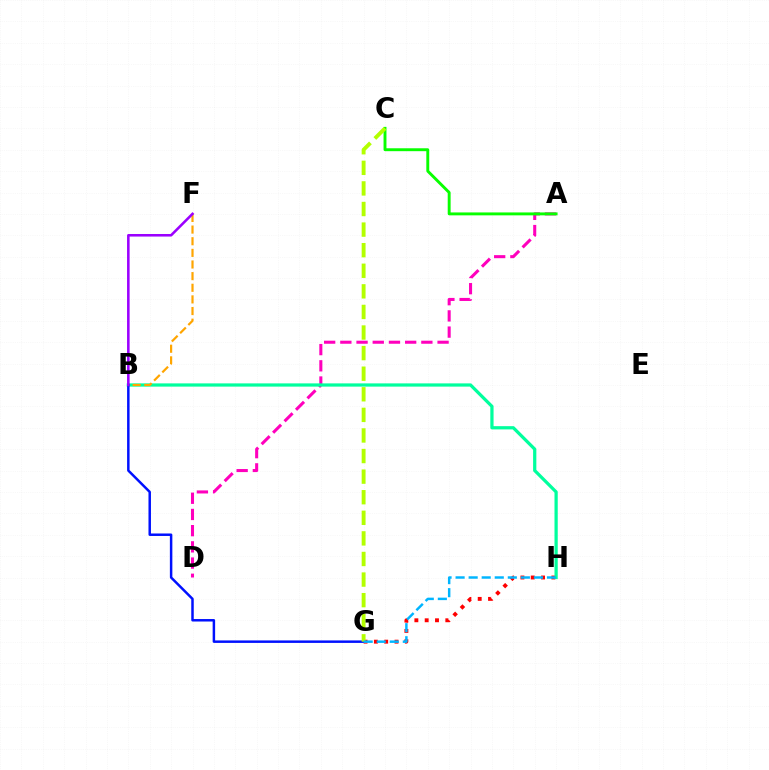{('G', 'H'): [{'color': '#ff0000', 'line_style': 'dotted', 'thickness': 2.8}, {'color': '#00b5ff', 'line_style': 'dashed', 'thickness': 1.77}], ('A', 'D'): [{'color': '#ff00bd', 'line_style': 'dashed', 'thickness': 2.2}], ('B', 'H'): [{'color': '#00ff9d', 'line_style': 'solid', 'thickness': 2.33}], ('B', 'F'): [{'color': '#ffa500', 'line_style': 'dashed', 'thickness': 1.58}, {'color': '#9b00ff', 'line_style': 'solid', 'thickness': 1.85}], ('B', 'G'): [{'color': '#0010ff', 'line_style': 'solid', 'thickness': 1.79}], ('A', 'C'): [{'color': '#08ff00', 'line_style': 'solid', 'thickness': 2.09}], ('C', 'G'): [{'color': '#b3ff00', 'line_style': 'dashed', 'thickness': 2.8}]}